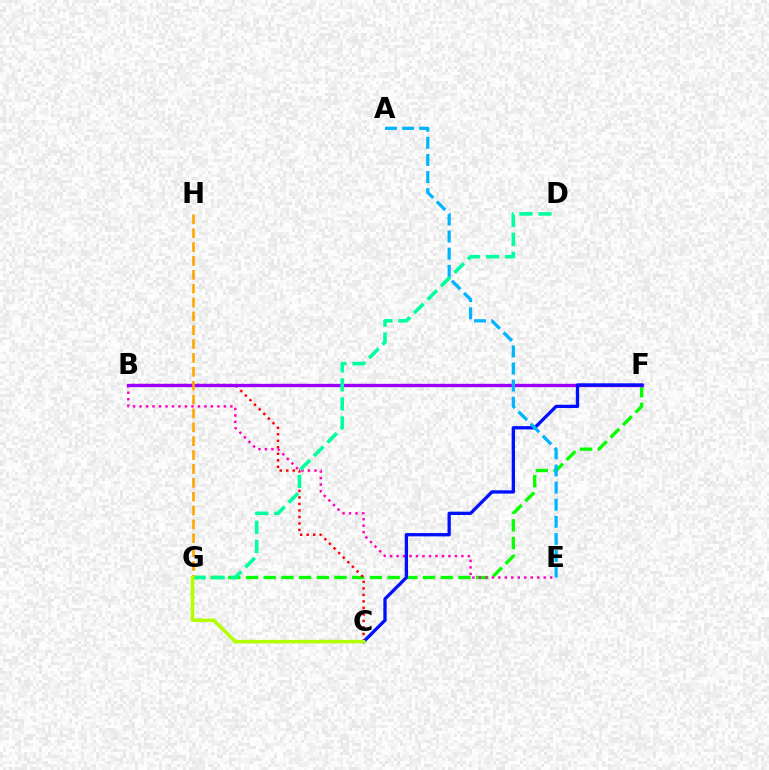{('F', 'G'): [{'color': '#08ff00', 'line_style': 'dashed', 'thickness': 2.4}], ('B', 'C'): [{'color': '#ff0000', 'line_style': 'dotted', 'thickness': 1.77}], ('B', 'E'): [{'color': '#ff00bd', 'line_style': 'dotted', 'thickness': 1.76}], ('B', 'F'): [{'color': '#9b00ff', 'line_style': 'solid', 'thickness': 2.4}], ('C', 'F'): [{'color': '#0010ff', 'line_style': 'solid', 'thickness': 2.38}], ('D', 'G'): [{'color': '#00ff9d', 'line_style': 'dashed', 'thickness': 2.59}], ('A', 'E'): [{'color': '#00b5ff', 'line_style': 'dashed', 'thickness': 2.32}], ('G', 'H'): [{'color': '#ffa500', 'line_style': 'dashed', 'thickness': 1.88}], ('C', 'G'): [{'color': '#b3ff00', 'line_style': 'solid', 'thickness': 2.56}]}